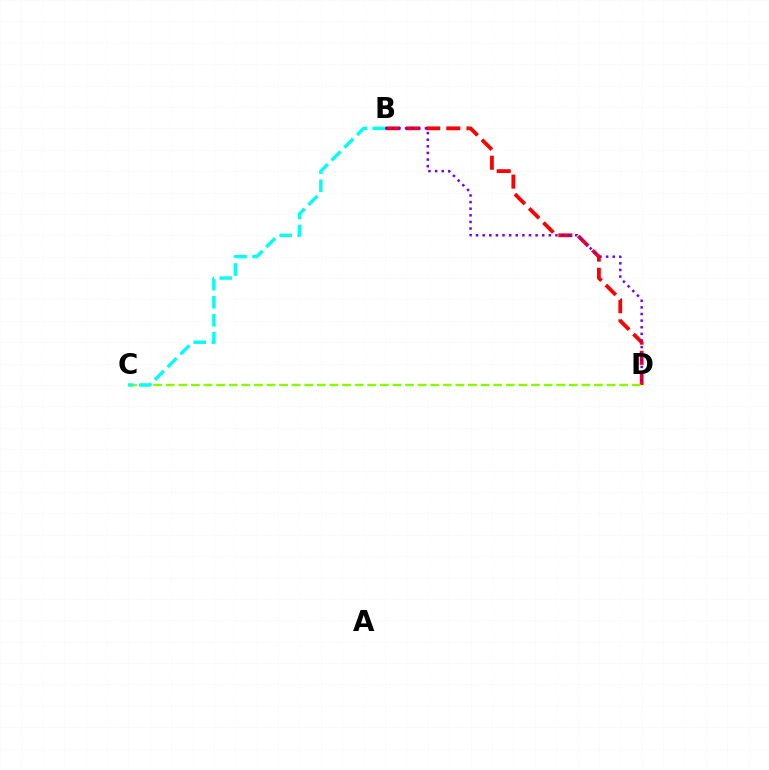{('B', 'D'): [{'color': '#ff0000', 'line_style': 'dashed', 'thickness': 2.74}, {'color': '#7200ff', 'line_style': 'dotted', 'thickness': 1.8}], ('C', 'D'): [{'color': '#84ff00', 'line_style': 'dashed', 'thickness': 1.71}], ('B', 'C'): [{'color': '#00fff6', 'line_style': 'dashed', 'thickness': 2.45}]}